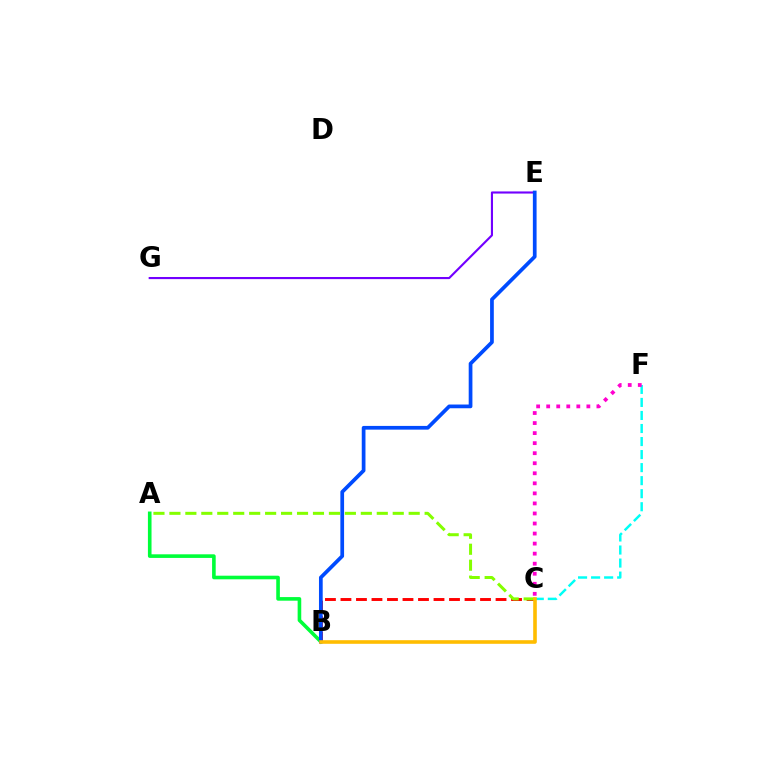{('E', 'G'): [{'color': '#7200ff', 'line_style': 'solid', 'thickness': 1.53}], ('A', 'B'): [{'color': '#00ff39', 'line_style': 'solid', 'thickness': 2.6}], ('B', 'C'): [{'color': '#ff0000', 'line_style': 'dashed', 'thickness': 2.11}, {'color': '#ffbd00', 'line_style': 'solid', 'thickness': 2.6}], ('B', 'E'): [{'color': '#004bff', 'line_style': 'solid', 'thickness': 2.68}], ('C', 'F'): [{'color': '#00fff6', 'line_style': 'dashed', 'thickness': 1.77}, {'color': '#ff00cf', 'line_style': 'dotted', 'thickness': 2.73}], ('A', 'C'): [{'color': '#84ff00', 'line_style': 'dashed', 'thickness': 2.17}]}